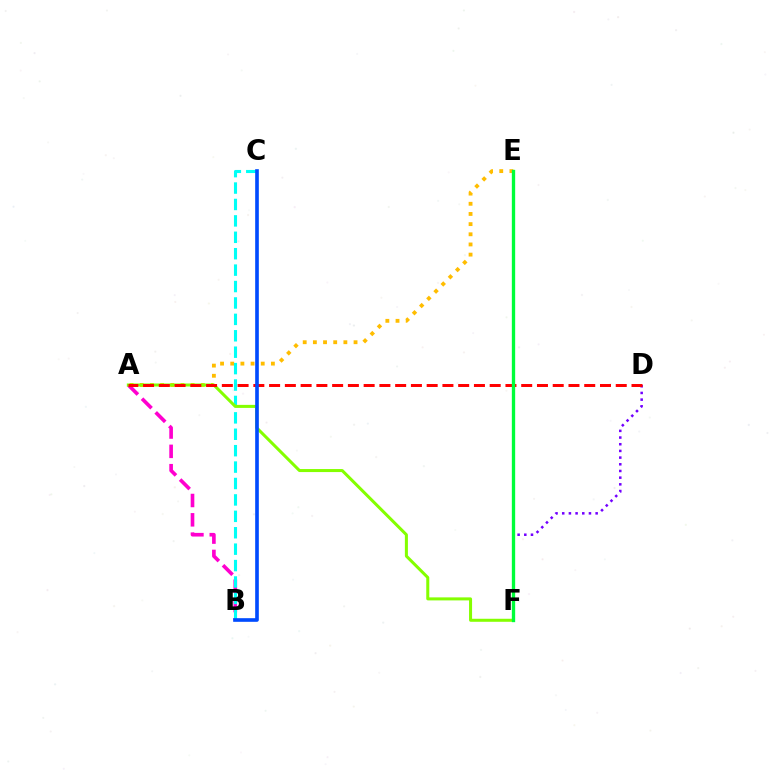{('A', 'B'): [{'color': '#ff00cf', 'line_style': 'dashed', 'thickness': 2.63}], ('A', 'E'): [{'color': '#ffbd00', 'line_style': 'dotted', 'thickness': 2.76}], ('B', 'C'): [{'color': '#00fff6', 'line_style': 'dashed', 'thickness': 2.23}, {'color': '#004bff', 'line_style': 'solid', 'thickness': 2.62}], ('A', 'F'): [{'color': '#84ff00', 'line_style': 'solid', 'thickness': 2.18}], ('D', 'F'): [{'color': '#7200ff', 'line_style': 'dotted', 'thickness': 1.82}], ('A', 'D'): [{'color': '#ff0000', 'line_style': 'dashed', 'thickness': 2.14}], ('E', 'F'): [{'color': '#00ff39', 'line_style': 'solid', 'thickness': 2.4}]}